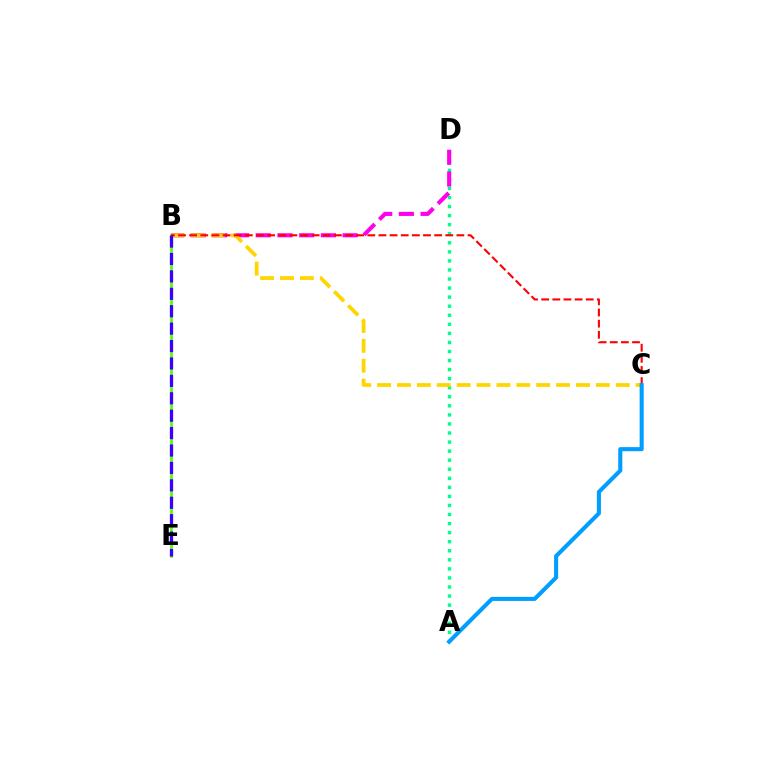{('A', 'D'): [{'color': '#00ff86', 'line_style': 'dotted', 'thickness': 2.46}], ('B', 'D'): [{'color': '#ff00ed', 'line_style': 'dashed', 'thickness': 2.95}], ('B', 'C'): [{'color': '#ffd500', 'line_style': 'dashed', 'thickness': 2.7}, {'color': '#ff0000', 'line_style': 'dashed', 'thickness': 1.51}], ('B', 'E'): [{'color': '#4fff00', 'line_style': 'solid', 'thickness': 1.94}, {'color': '#3700ff', 'line_style': 'dashed', 'thickness': 2.37}], ('A', 'C'): [{'color': '#009eff', 'line_style': 'solid', 'thickness': 2.94}]}